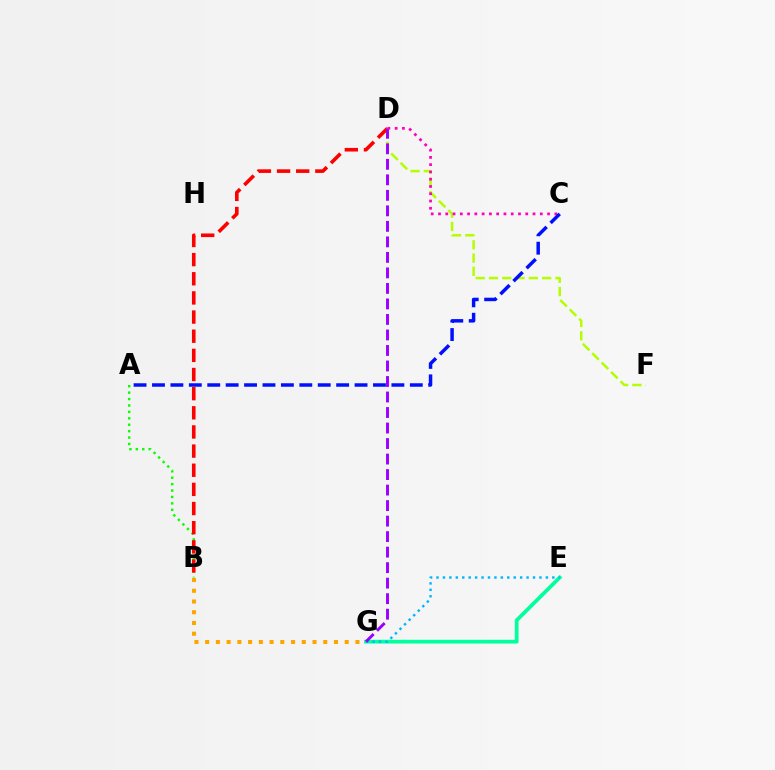{('E', 'G'): [{'color': '#00ff9d', 'line_style': 'solid', 'thickness': 2.7}, {'color': '#00b5ff', 'line_style': 'dotted', 'thickness': 1.75}], ('A', 'B'): [{'color': '#08ff00', 'line_style': 'dotted', 'thickness': 1.74}], ('B', 'D'): [{'color': '#ff0000', 'line_style': 'dashed', 'thickness': 2.6}], ('B', 'G'): [{'color': '#ffa500', 'line_style': 'dotted', 'thickness': 2.92}], ('D', 'F'): [{'color': '#b3ff00', 'line_style': 'dashed', 'thickness': 1.81}], ('D', 'G'): [{'color': '#9b00ff', 'line_style': 'dashed', 'thickness': 2.11}], ('C', 'D'): [{'color': '#ff00bd', 'line_style': 'dotted', 'thickness': 1.98}], ('A', 'C'): [{'color': '#0010ff', 'line_style': 'dashed', 'thickness': 2.5}]}